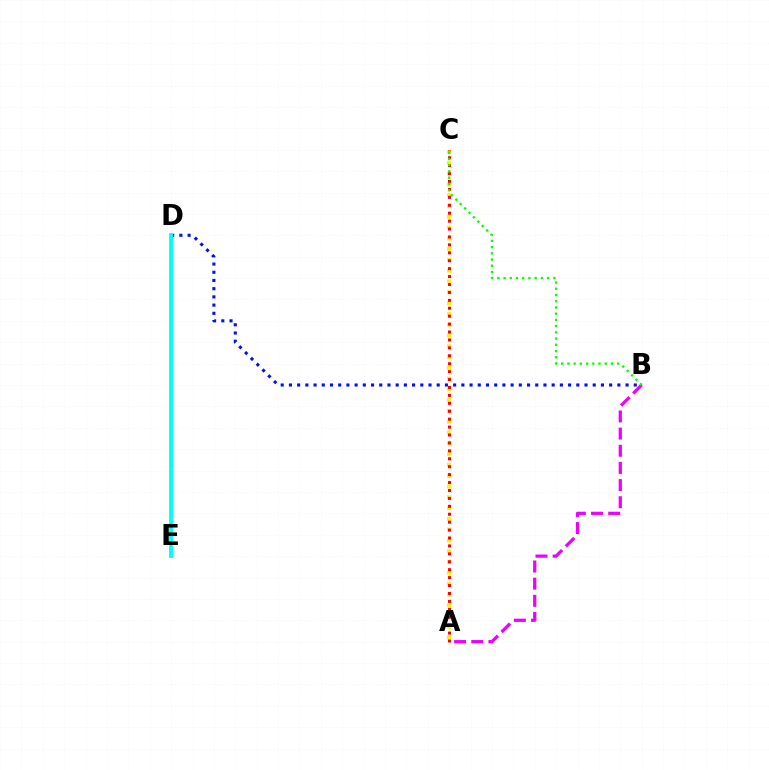{('B', 'D'): [{'color': '#0010ff', 'line_style': 'dotted', 'thickness': 2.23}], ('A', 'C'): [{'color': '#fcf500', 'line_style': 'dotted', 'thickness': 2.93}, {'color': '#ff0000', 'line_style': 'dotted', 'thickness': 2.15}], ('D', 'E'): [{'color': '#00fff6', 'line_style': 'solid', 'thickness': 2.79}], ('A', 'B'): [{'color': '#ee00ff', 'line_style': 'dashed', 'thickness': 2.33}], ('B', 'C'): [{'color': '#08ff00', 'line_style': 'dotted', 'thickness': 1.69}]}